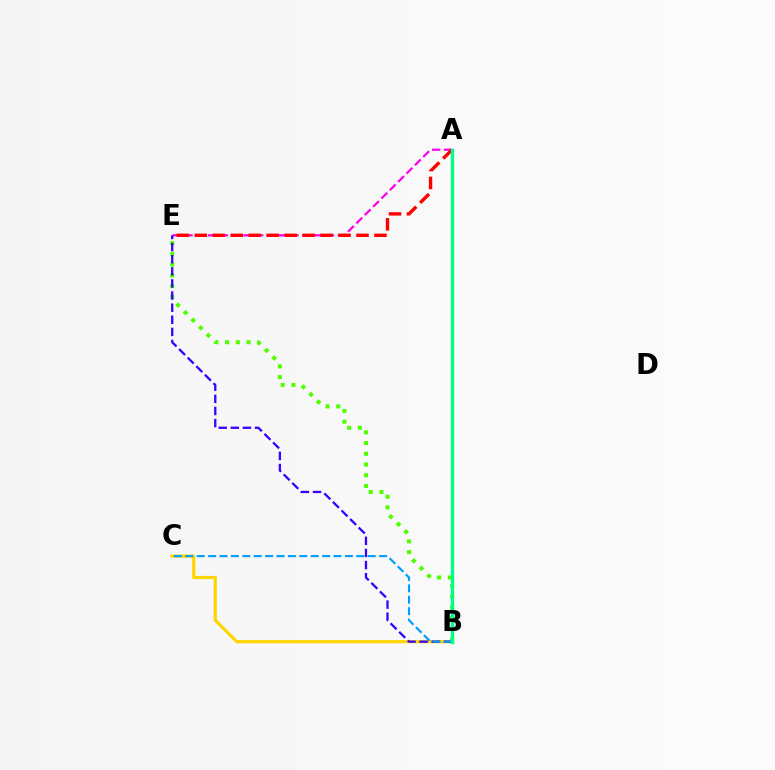{('B', 'E'): [{'color': '#4fff00', 'line_style': 'dotted', 'thickness': 2.92}, {'color': '#3700ff', 'line_style': 'dashed', 'thickness': 1.65}], ('A', 'E'): [{'color': '#ff00ed', 'line_style': 'dashed', 'thickness': 1.6}, {'color': '#ff0000', 'line_style': 'dashed', 'thickness': 2.44}], ('B', 'C'): [{'color': '#ffd500', 'line_style': 'solid', 'thickness': 2.29}, {'color': '#009eff', 'line_style': 'dashed', 'thickness': 1.55}], ('A', 'B'): [{'color': '#00ff86', 'line_style': 'solid', 'thickness': 2.41}]}